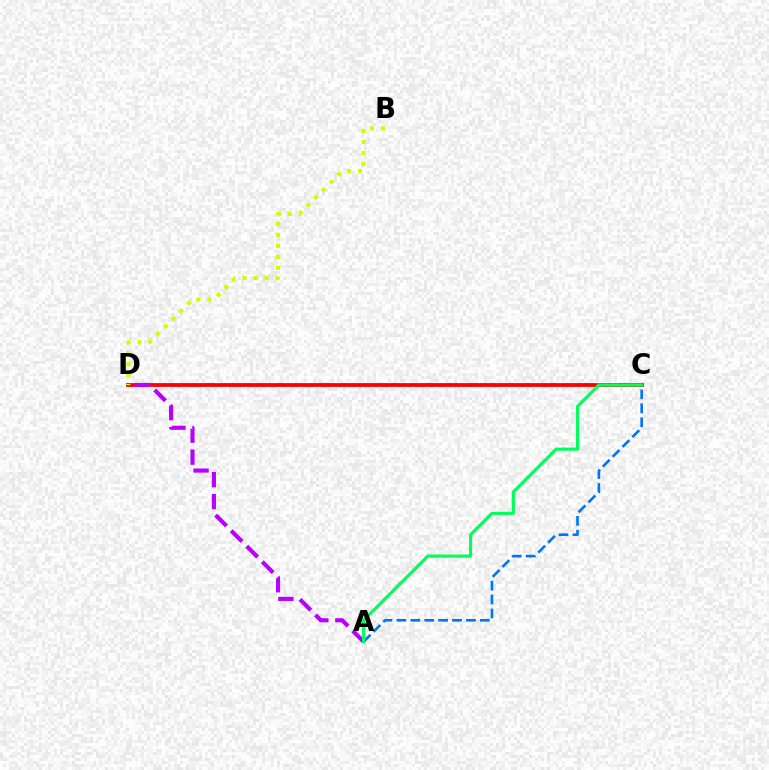{('C', 'D'): [{'color': '#ff0000', 'line_style': 'solid', 'thickness': 2.74}], ('A', 'D'): [{'color': '#b900ff', 'line_style': 'dashed', 'thickness': 2.98}], ('A', 'C'): [{'color': '#0074ff', 'line_style': 'dashed', 'thickness': 1.89}, {'color': '#00ff5c', 'line_style': 'solid', 'thickness': 2.26}], ('B', 'D'): [{'color': '#d1ff00', 'line_style': 'dotted', 'thickness': 2.98}]}